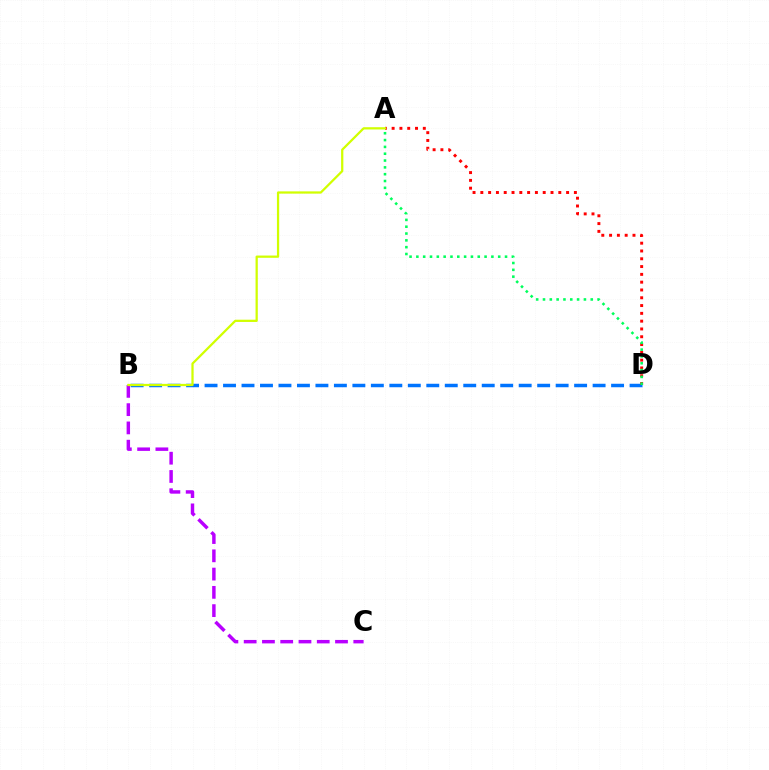{('B', 'C'): [{'color': '#b900ff', 'line_style': 'dashed', 'thickness': 2.48}], ('B', 'D'): [{'color': '#0074ff', 'line_style': 'dashed', 'thickness': 2.51}], ('A', 'D'): [{'color': '#ff0000', 'line_style': 'dotted', 'thickness': 2.12}, {'color': '#00ff5c', 'line_style': 'dotted', 'thickness': 1.85}], ('A', 'B'): [{'color': '#d1ff00', 'line_style': 'solid', 'thickness': 1.62}]}